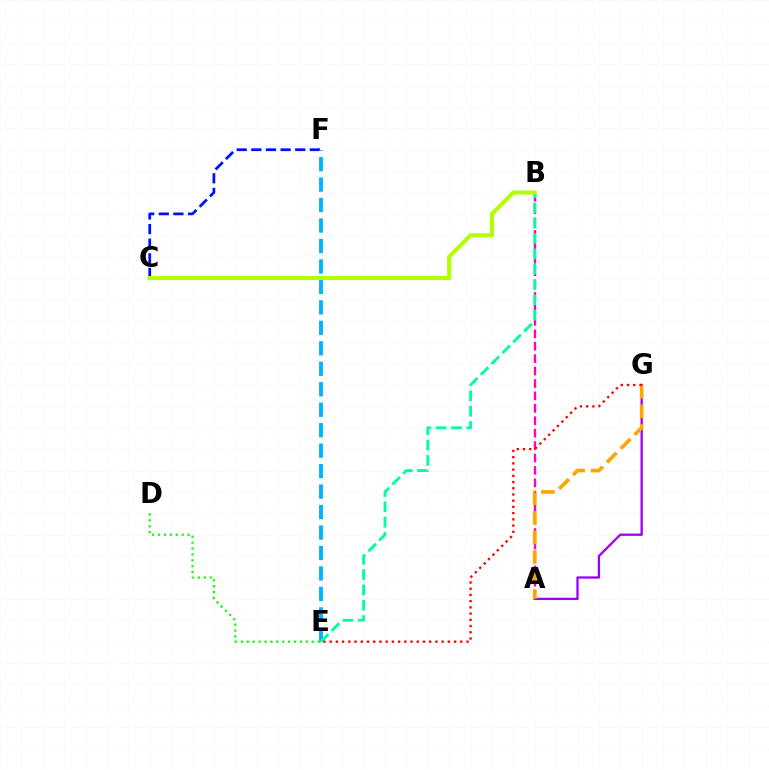{('A', 'B'): [{'color': '#ff00bd', 'line_style': 'dashed', 'thickness': 1.69}], ('A', 'G'): [{'color': '#9b00ff', 'line_style': 'solid', 'thickness': 1.66}, {'color': '#ffa500', 'line_style': 'dashed', 'thickness': 2.65}], ('C', 'F'): [{'color': '#0010ff', 'line_style': 'dashed', 'thickness': 1.99}], ('E', 'F'): [{'color': '#00b5ff', 'line_style': 'dashed', 'thickness': 2.78}], ('B', 'E'): [{'color': '#00ff9d', 'line_style': 'dashed', 'thickness': 2.08}], ('B', 'C'): [{'color': '#b3ff00', 'line_style': 'solid', 'thickness': 2.95}], ('E', 'G'): [{'color': '#ff0000', 'line_style': 'dotted', 'thickness': 1.69}], ('D', 'E'): [{'color': '#08ff00', 'line_style': 'dotted', 'thickness': 1.61}]}